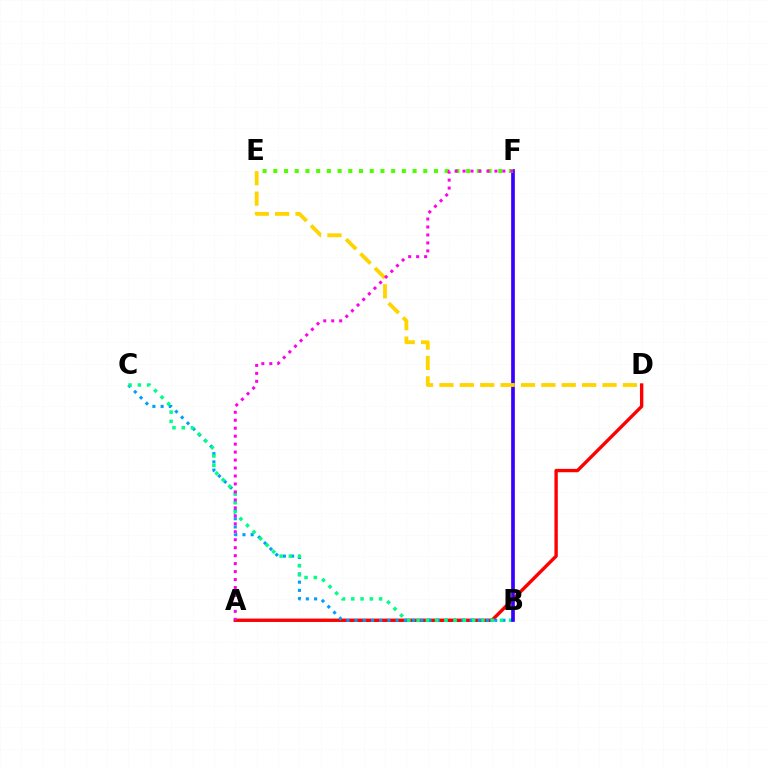{('A', 'D'): [{'color': '#ff0000', 'line_style': 'solid', 'thickness': 2.43}], ('B', 'C'): [{'color': '#009eff', 'line_style': 'dotted', 'thickness': 2.23}, {'color': '#00ff86', 'line_style': 'dotted', 'thickness': 2.52}], ('B', 'F'): [{'color': '#3700ff', 'line_style': 'solid', 'thickness': 2.66}], ('D', 'E'): [{'color': '#ffd500', 'line_style': 'dashed', 'thickness': 2.77}], ('E', 'F'): [{'color': '#4fff00', 'line_style': 'dotted', 'thickness': 2.91}], ('A', 'F'): [{'color': '#ff00ed', 'line_style': 'dotted', 'thickness': 2.16}]}